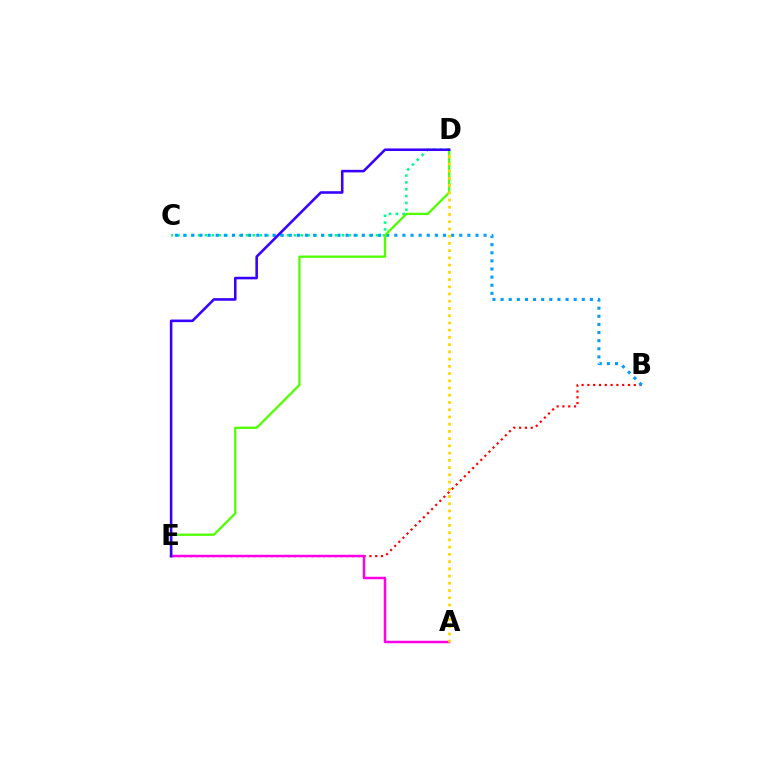{('C', 'D'): [{'color': '#00ff86', 'line_style': 'dotted', 'thickness': 1.86}], ('B', 'E'): [{'color': '#ff0000', 'line_style': 'dotted', 'thickness': 1.57}], ('B', 'C'): [{'color': '#009eff', 'line_style': 'dotted', 'thickness': 2.21}], ('D', 'E'): [{'color': '#4fff00', 'line_style': 'solid', 'thickness': 1.65}, {'color': '#3700ff', 'line_style': 'solid', 'thickness': 1.85}], ('A', 'E'): [{'color': '#ff00ed', 'line_style': 'solid', 'thickness': 1.78}], ('A', 'D'): [{'color': '#ffd500', 'line_style': 'dotted', 'thickness': 1.96}]}